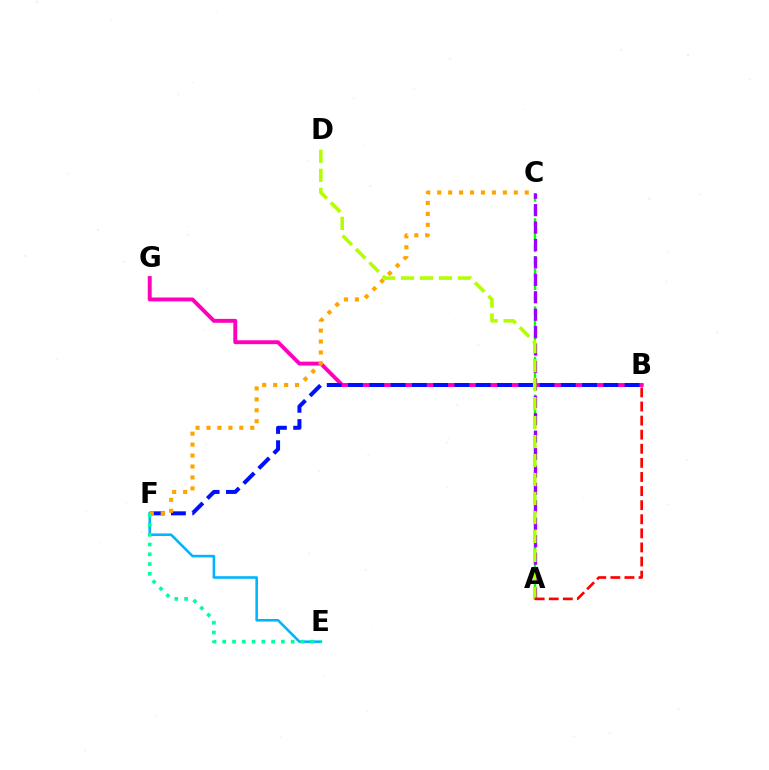{('B', 'G'): [{'color': '#ff00bd', 'line_style': 'solid', 'thickness': 2.82}], ('A', 'C'): [{'color': '#08ff00', 'line_style': 'dashed', 'thickness': 1.71}, {'color': '#9b00ff', 'line_style': 'dashed', 'thickness': 2.37}], ('B', 'F'): [{'color': '#0010ff', 'line_style': 'dashed', 'thickness': 2.89}], ('E', 'F'): [{'color': '#00b5ff', 'line_style': 'solid', 'thickness': 1.85}, {'color': '#00ff9d', 'line_style': 'dotted', 'thickness': 2.66}], ('C', 'F'): [{'color': '#ffa500', 'line_style': 'dotted', 'thickness': 2.97}], ('A', 'D'): [{'color': '#b3ff00', 'line_style': 'dashed', 'thickness': 2.58}], ('A', 'B'): [{'color': '#ff0000', 'line_style': 'dashed', 'thickness': 1.91}]}